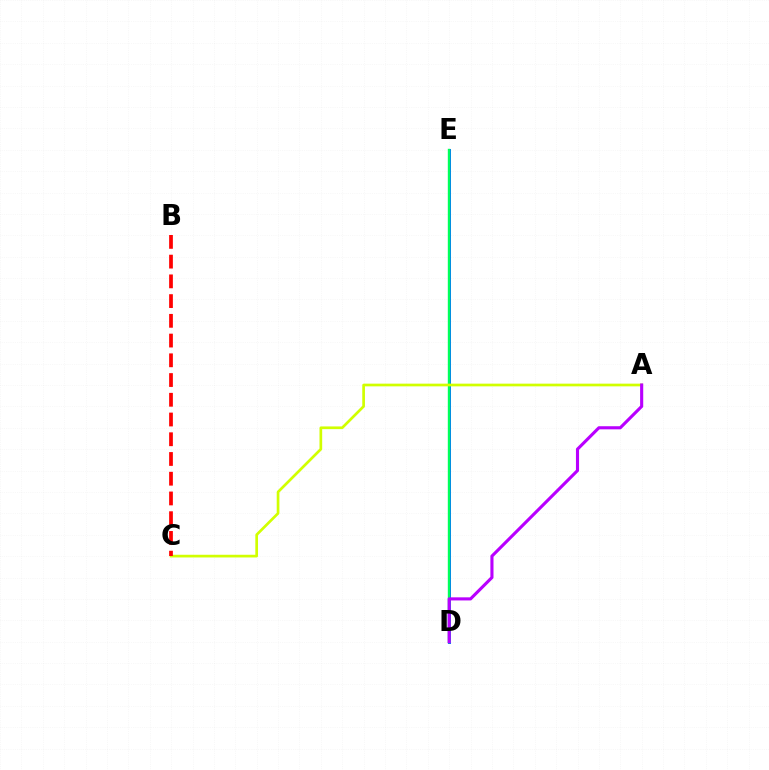{('D', 'E'): [{'color': '#0074ff', 'line_style': 'solid', 'thickness': 2.14}, {'color': '#00ff5c', 'line_style': 'solid', 'thickness': 1.72}], ('A', 'C'): [{'color': '#d1ff00', 'line_style': 'solid', 'thickness': 1.94}], ('A', 'D'): [{'color': '#b900ff', 'line_style': 'solid', 'thickness': 2.24}], ('B', 'C'): [{'color': '#ff0000', 'line_style': 'dashed', 'thickness': 2.68}]}